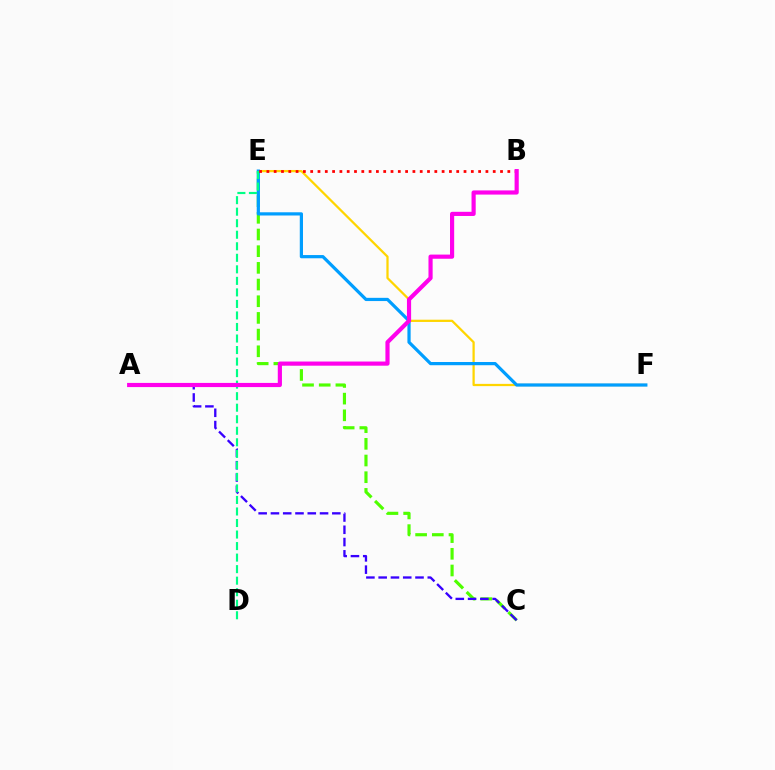{('E', 'F'): [{'color': '#ffd500', 'line_style': 'solid', 'thickness': 1.62}, {'color': '#009eff', 'line_style': 'solid', 'thickness': 2.32}], ('C', 'E'): [{'color': '#4fff00', 'line_style': 'dashed', 'thickness': 2.27}], ('A', 'C'): [{'color': '#3700ff', 'line_style': 'dashed', 'thickness': 1.67}], ('D', 'E'): [{'color': '#00ff86', 'line_style': 'dashed', 'thickness': 1.57}], ('B', 'E'): [{'color': '#ff0000', 'line_style': 'dotted', 'thickness': 1.98}], ('A', 'B'): [{'color': '#ff00ed', 'line_style': 'solid', 'thickness': 3.0}]}